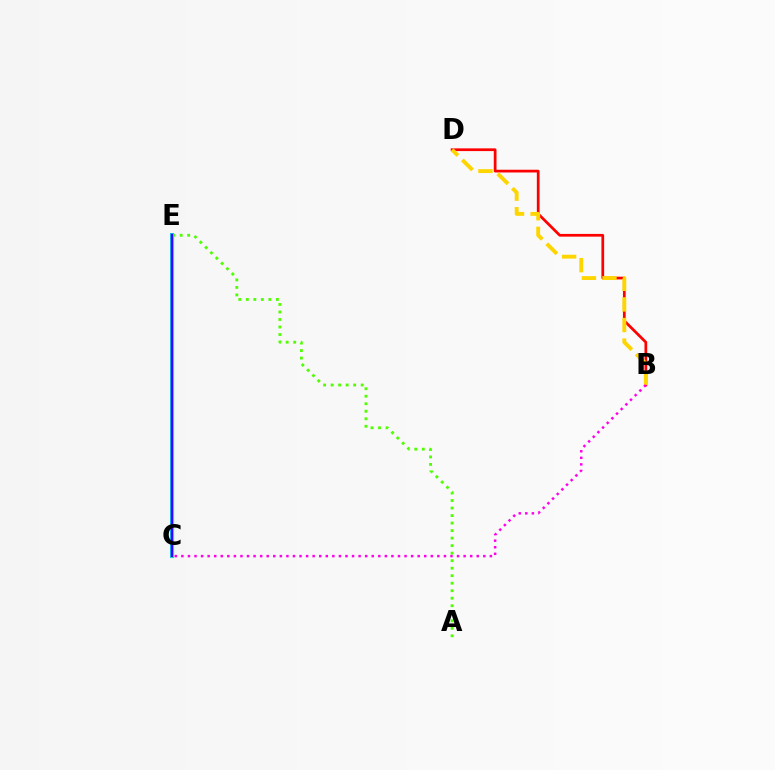{('B', 'D'): [{'color': '#ff0000', 'line_style': 'solid', 'thickness': 1.96}, {'color': '#ffd500', 'line_style': 'dashed', 'thickness': 2.8}], ('A', 'E'): [{'color': '#4fff00', 'line_style': 'dotted', 'thickness': 2.04}], ('C', 'E'): [{'color': '#009eff', 'line_style': 'solid', 'thickness': 2.74}, {'color': '#00ff86', 'line_style': 'solid', 'thickness': 2.32}, {'color': '#3700ff', 'line_style': 'solid', 'thickness': 1.51}], ('B', 'C'): [{'color': '#ff00ed', 'line_style': 'dotted', 'thickness': 1.78}]}